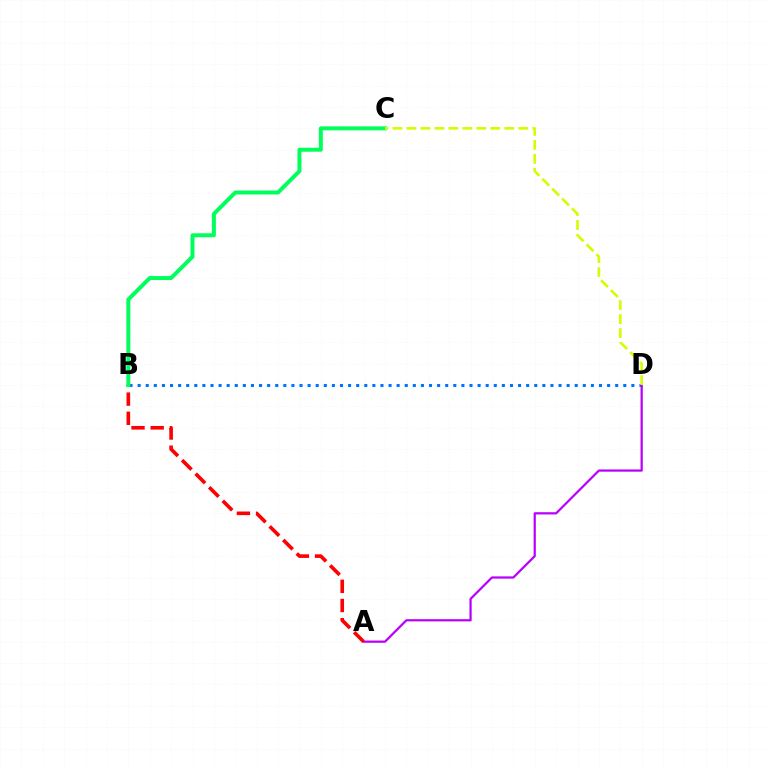{('B', 'D'): [{'color': '#0074ff', 'line_style': 'dotted', 'thickness': 2.2}], ('A', 'D'): [{'color': '#b900ff', 'line_style': 'solid', 'thickness': 1.61}], ('A', 'B'): [{'color': '#ff0000', 'line_style': 'dashed', 'thickness': 2.6}], ('B', 'C'): [{'color': '#00ff5c', 'line_style': 'solid', 'thickness': 2.86}], ('C', 'D'): [{'color': '#d1ff00', 'line_style': 'dashed', 'thickness': 1.9}]}